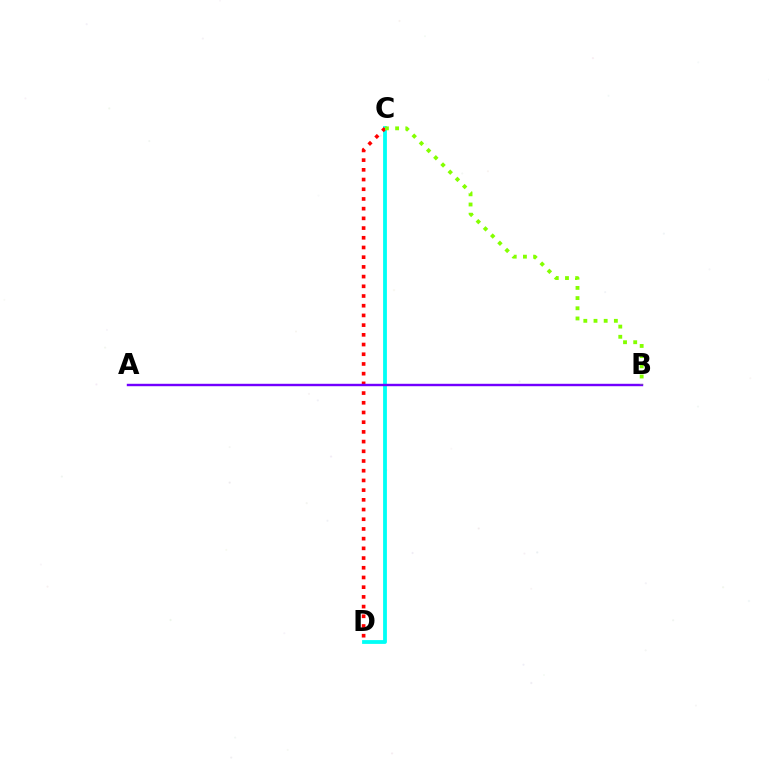{('C', 'D'): [{'color': '#00fff6', 'line_style': 'solid', 'thickness': 2.74}, {'color': '#ff0000', 'line_style': 'dotted', 'thickness': 2.64}], ('A', 'B'): [{'color': '#7200ff', 'line_style': 'solid', 'thickness': 1.74}], ('B', 'C'): [{'color': '#84ff00', 'line_style': 'dotted', 'thickness': 2.77}]}